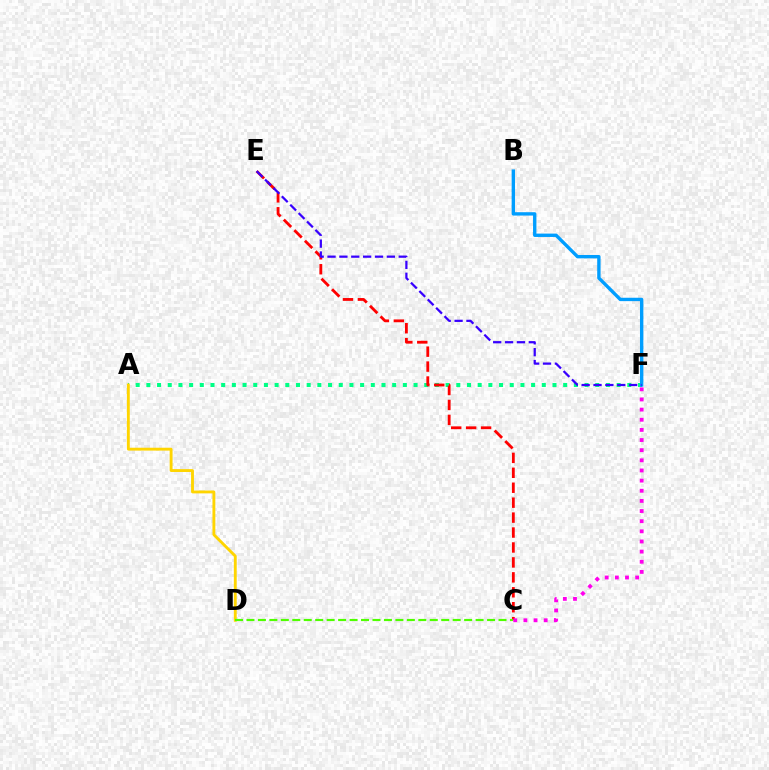{('A', 'F'): [{'color': '#00ff86', 'line_style': 'dotted', 'thickness': 2.9}], ('C', 'E'): [{'color': '#ff0000', 'line_style': 'dashed', 'thickness': 2.03}], ('B', 'F'): [{'color': '#009eff', 'line_style': 'solid', 'thickness': 2.43}], ('E', 'F'): [{'color': '#3700ff', 'line_style': 'dashed', 'thickness': 1.61}], ('C', 'F'): [{'color': '#ff00ed', 'line_style': 'dotted', 'thickness': 2.76}], ('A', 'D'): [{'color': '#ffd500', 'line_style': 'solid', 'thickness': 2.07}], ('C', 'D'): [{'color': '#4fff00', 'line_style': 'dashed', 'thickness': 1.56}]}